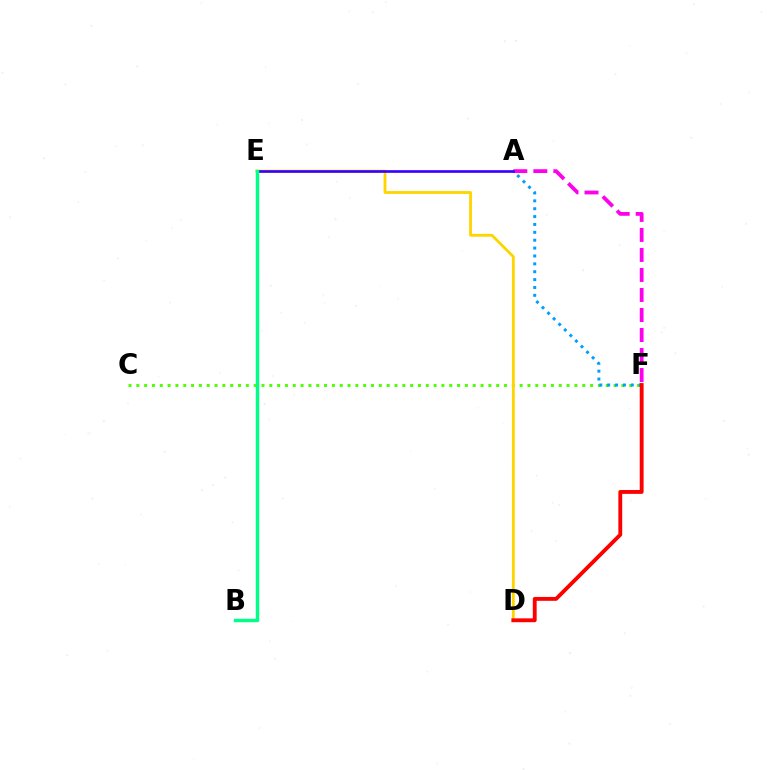{('C', 'F'): [{'color': '#4fff00', 'line_style': 'dotted', 'thickness': 2.13}], ('A', 'F'): [{'color': '#ff00ed', 'line_style': 'dashed', 'thickness': 2.72}, {'color': '#009eff', 'line_style': 'dotted', 'thickness': 2.14}], ('D', 'E'): [{'color': '#ffd500', 'line_style': 'solid', 'thickness': 2.04}], ('D', 'F'): [{'color': '#ff0000', 'line_style': 'solid', 'thickness': 2.77}], ('A', 'E'): [{'color': '#3700ff', 'line_style': 'solid', 'thickness': 1.91}], ('B', 'E'): [{'color': '#00ff86', 'line_style': 'solid', 'thickness': 2.48}]}